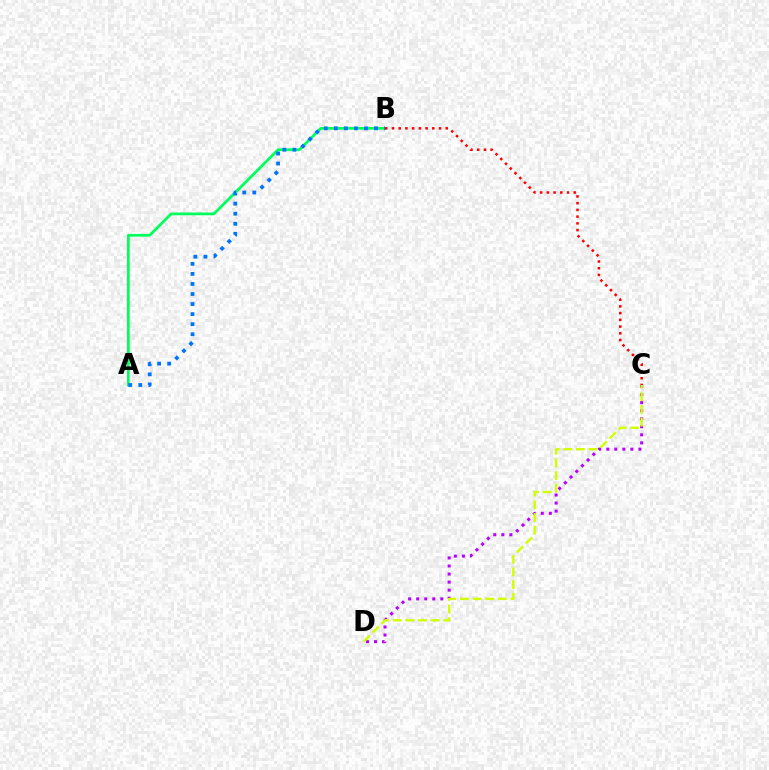{('C', 'D'): [{'color': '#b900ff', 'line_style': 'dotted', 'thickness': 2.19}, {'color': '#d1ff00', 'line_style': 'dashed', 'thickness': 1.72}], ('A', 'B'): [{'color': '#00ff5c', 'line_style': 'solid', 'thickness': 1.98}, {'color': '#0074ff', 'line_style': 'dotted', 'thickness': 2.73}], ('B', 'C'): [{'color': '#ff0000', 'line_style': 'dotted', 'thickness': 1.83}]}